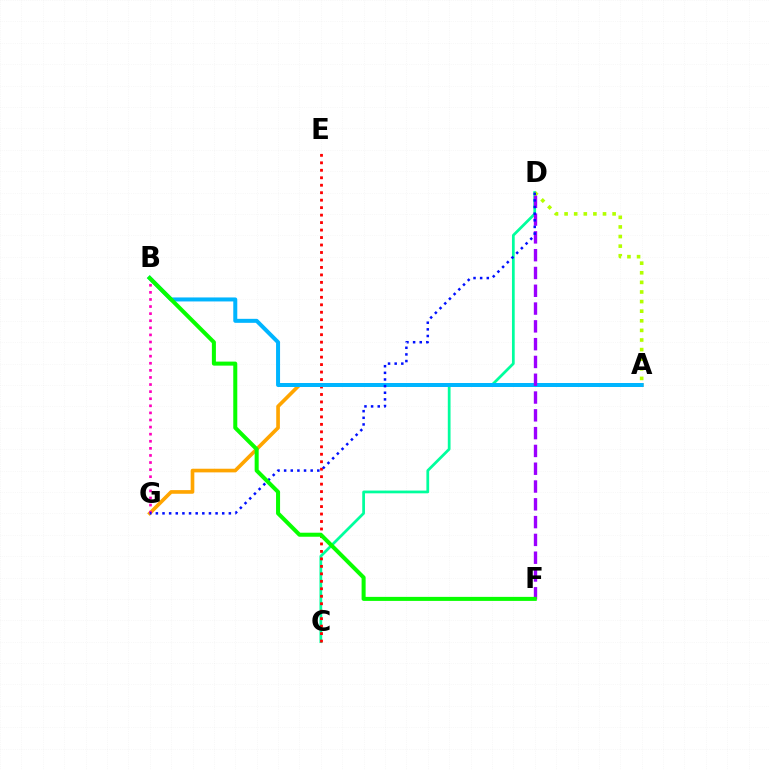{('C', 'D'): [{'color': '#00ff9d', 'line_style': 'solid', 'thickness': 1.97}], ('A', 'G'): [{'color': '#ffa500', 'line_style': 'solid', 'thickness': 2.63}], ('C', 'E'): [{'color': '#ff0000', 'line_style': 'dotted', 'thickness': 2.03}], ('A', 'B'): [{'color': '#00b5ff', 'line_style': 'solid', 'thickness': 2.88}], ('A', 'D'): [{'color': '#b3ff00', 'line_style': 'dotted', 'thickness': 2.61}], ('B', 'G'): [{'color': '#ff00bd', 'line_style': 'dotted', 'thickness': 1.93}], ('D', 'F'): [{'color': '#9b00ff', 'line_style': 'dashed', 'thickness': 2.42}], ('D', 'G'): [{'color': '#0010ff', 'line_style': 'dotted', 'thickness': 1.8}], ('B', 'F'): [{'color': '#08ff00', 'line_style': 'solid', 'thickness': 2.9}]}